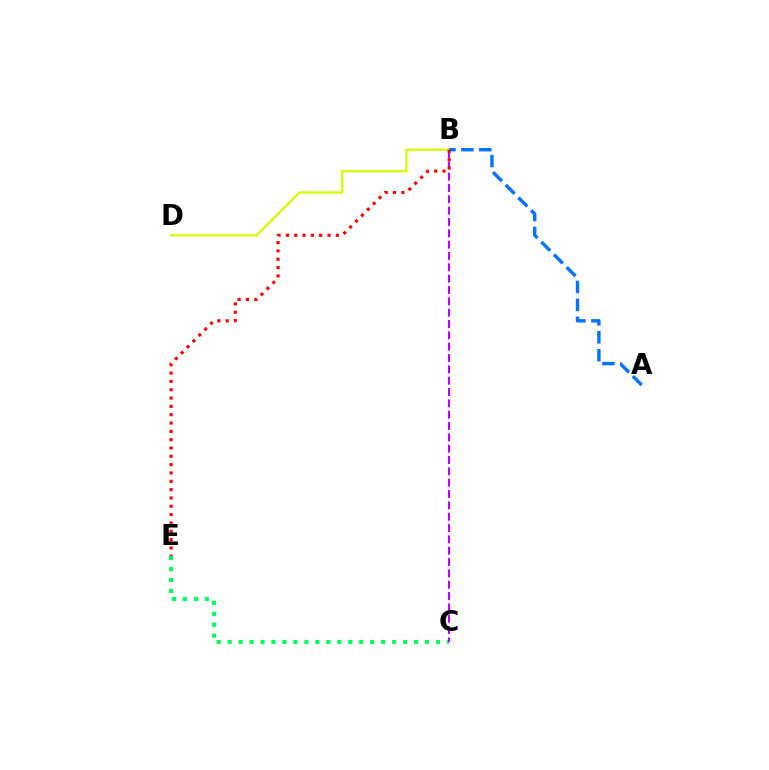{('C', 'E'): [{'color': '#00ff5c', 'line_style': 'dotted', 'thickness': 2.98}], ('B', 'C'): [{'color': '#b900ff', 'line_style': 'dashed', 'thickness': 1.54}], ('B', 'D'): [{'color': '#d1ff00', 'line_style': 'solid', 'thickness': 1.65}], ('A', 'B'): [{'color': '#0074ff', 'line_style': 'dashed', 'thickness': 2.44}], ('B', 'E'): [{'color': '#ff0000', 'line_style': 'dotted', 'thickness': 2.26}]}